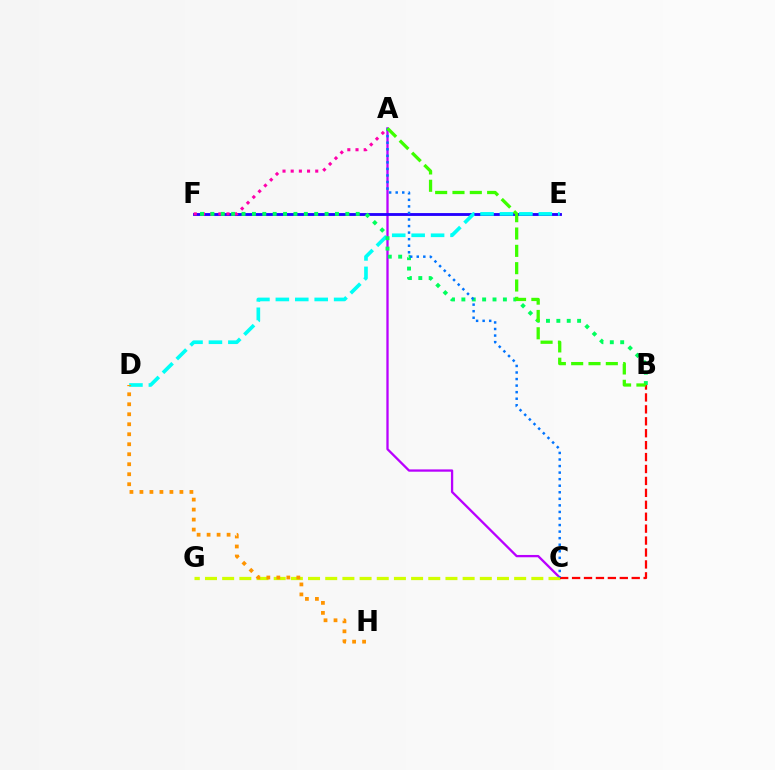{('A', 'C'): [{'color': '#b900ff', 'line_style': 'solid', 'thickness': 1.65}, {'color': '#0074ff', 'line_style': 'dotted', 'thickness': 1.78}], ('E', 'F'): [{'color': '#2500ff', 'line_style': 'solid', 'thickness': 2.05}], ('C', 'G'): [{'color': '#d1ff00', 'line_style': 'dashed', 'thickness': 2.33}], ('B', 'C'): [{'color': '#ff0000', 'line_style': 'dashed', 'thickness': 1.62}], ('D', 'E'): [{'color': '#00fff6', 'line_style': 'dashed', 'thickness': 2.64}], ('A', 'F'): [{'color': '#ff00ac', 'line_style': 'dotted', 'thickness': 2.22}], ('B', 'F'): [{'color': '#00ff5c', 'line_style': 'dotted', 'thickness': 2.82}], ('A', 'B'): [{'color': '#3dff00', 'line_style': 'dashed', 'thickness': 2.35}], ('D', 'H'): [{'color': '#ff9400', 'line_style': 'dotted', 'thickness': 2.72}]}